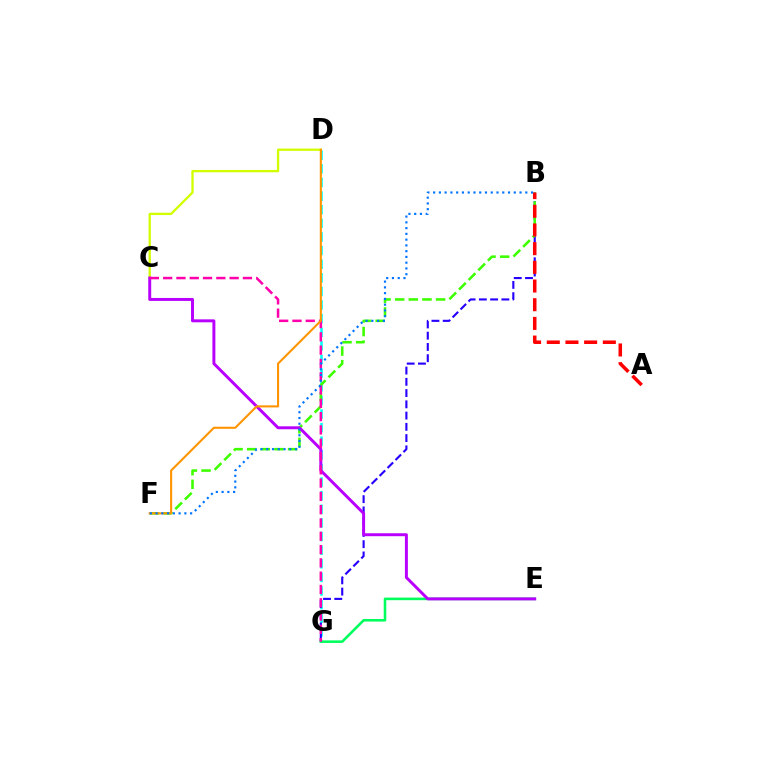{('D', 'G'): [{'color': '#00fff6', 'line_style': 'dashed', 'thickness': 1.85}], ('C', 'D'): [{'color': '#d1ff00', 'line_style': 'solid', 'thickness': 1.66}], ('B', 'G'): [{'color': '#2500ff', 'line_style': 'dashed', 'thickness': 1.53}], ('E', 'G'): [{'color': '#00ff5c', 'line_style': 'solid', 'thickness': 1.85}], ('B', 'F'): [{'color': '#3dff00', 'line_style': 'dashed', 'thickness': 1.85}, {'color': '#0074ff', 'line_style': 'dotted', 'thickness': 1.57}], ('C', 'E'): [{'color': '#b900ff', 'line_style': 'solid', 'thickness': 2.13}], ('A', 'B'): [{'color': '#ff0000', 'line_style': 'dashed', 'thickness': 2.54}], ('C', 'G'): [{'color': '#ff00ac', 'line_style': 'dashed', 'thickness': 1.81}], ('D', 'F'): [{'color': '#ff9400', 'line_style': 'solid', 'thickness': 1.51}]}